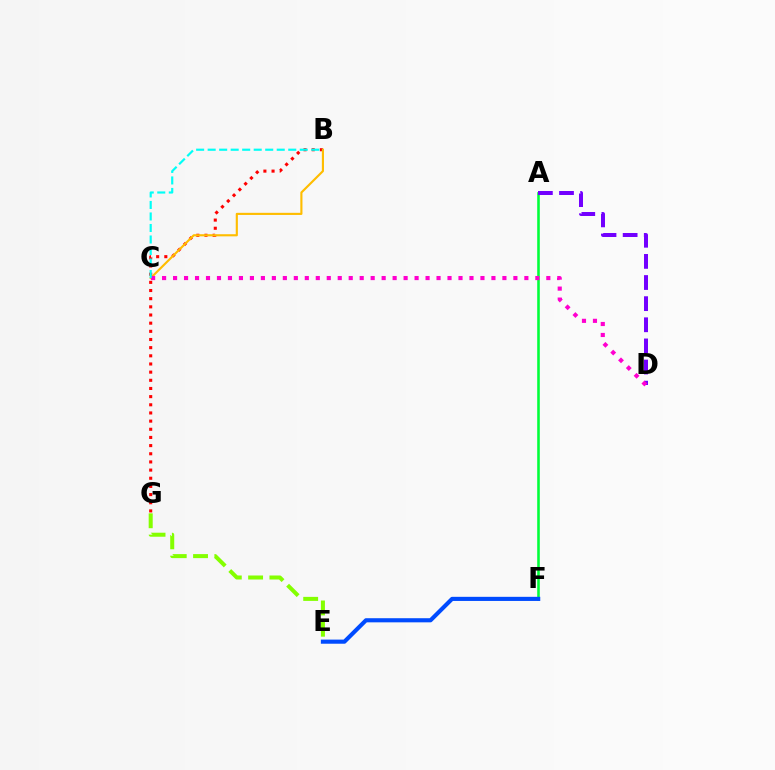{('A', 'F'): [{'color': '#00ff39', 'line_style': 'solid', 'thickness': 1.86}], ('B', 'G'): [{'color': '#ff0000', 'line_style': 'dotted', 'thickness': 2.22}], ('E', 'G'): [{'color': '#84ff00', 'line_style': 'dashed', 'thickness': 2.89}], ('E', 'F'): [{'color': '#004bff', 'line_style': 'solid', 'thickness': 2.97}], ('B', 'C'): [{'color': '#ffbd00', 'line_style': 'solid', 'thickness': 1.54}, {'color': '#00fff6', 'line_style': 'dashed', 'thickness': 1.56}], ('A', 'D'): [{'color': '#7200ff', 'line_style': 'dashed', 'thickness': 2.87}], ('C', 'D'): [{'color': '#ff00cf', 'line_style': 'dotted', 'thickness': 2.98}]}